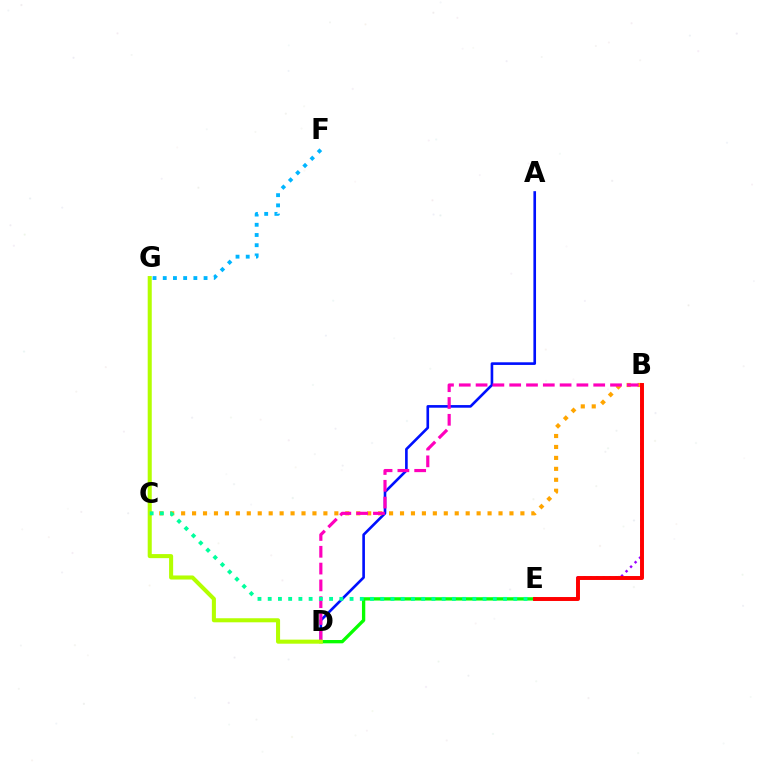{('A', 'D'): [{'color': '#0010ff', 'line_style': 'solid', 'thickness': 1.9}], ('B', 'C'): [{'color': '#ffa500', 'line_style': 'dotted', 'thickness': 2.97}], ('D', 'E'): [{'color': '#08ff00', 'line_style': 'solid', 'thickness': 2.39}], ('B', 'E'): [{'color': '#9b00ff', 'line_style': 'dotted', 'thickness': 1.73}, {'color': '#ff0000', 'line_style': 'solid', 'thickness': 2.84}], ('B', 'D'): [{'color': '#ff00bd', 'line_style': 'dashed', 'thickness': 2.28}], ('D', 'G'): [{'color': '#b3ff00', 'line_style': 'solid', 'thickness': 2.92}], ('C', 'E'): [{'color': '#00ff9d', 'line_style': 'dotted', 'thickness': 2.78}], ('F', 'G'): [{'color': '#00b5ff', 'line_style': 'dotted', 'thickness': 2.77}]}